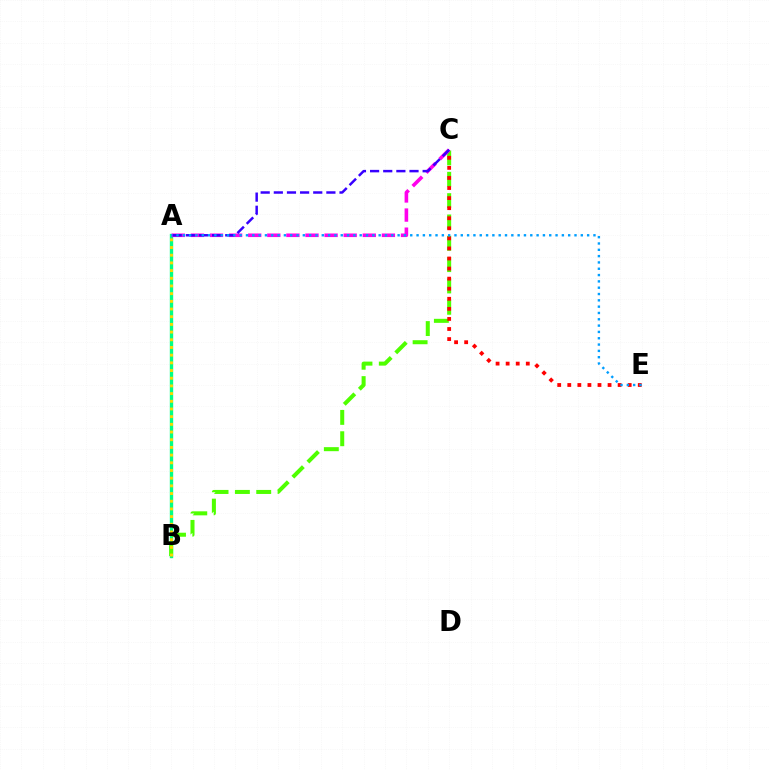{('A', 'B'): [{'color': '#00ff86', 'line_style': 'solid', 'thickness': 2.43}, {'color': '#ffd500', 'line_style': 'dotted', 'thickness': 2.09}], ('B', 'C'): [{'color': '#4fff00', 'line_style': 'dashed', 'thickness': 2.9}], ('C', 'E'): [{'color': '#ff0000', 'line_style': 'dotted', 'thickness': 2.74}], ('A', 'C'): [{'color': '#ff00ed', 'line_style': 'dashed', 'thickness': 2.59}, {'color': '#3700ff', 'line_style': 'dashed', 'thickness': 1.79}], ('A', 'E'): [{'color': '#009eff', 'line_style': 'dotted', 'thickness': 1.72}]}